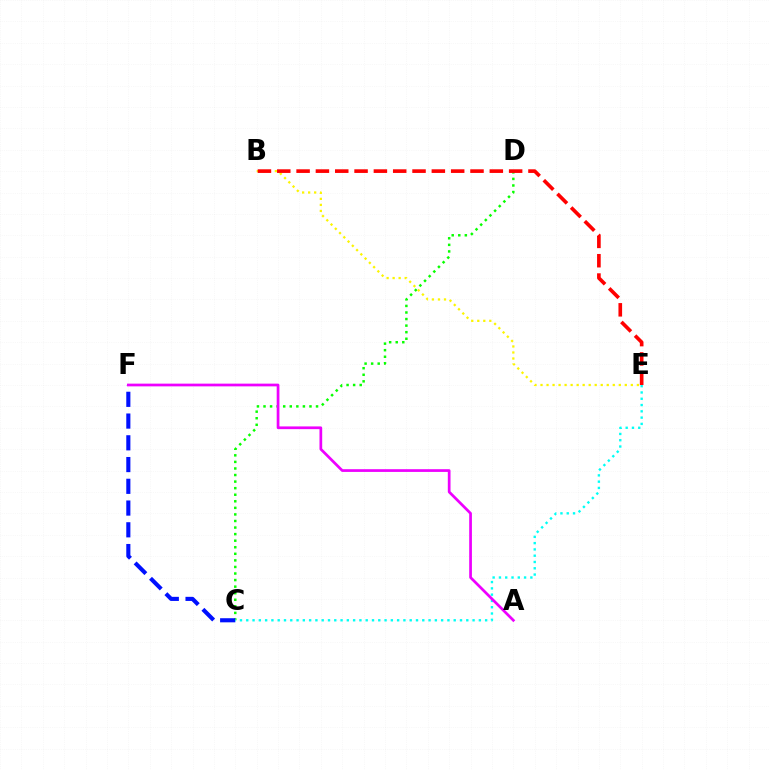{('C', 'D'): [{'color': '#08ff00', 'line_style': 'dotted', 'thickness': 1.78}], ('B', 'E'): [{'color': '#fcf500', 'line_style': 'dotted', 'thickness': 1.64}, {'color': '#ff0000', 'line_style': 'dashed', 'thickness': 2.62}], ('C', 'F'): [{'color': '#0010ff', 'line_style': 'dashed', 'thickness': 2.95}], ('C', 'E'): [{'color': '#00fff6', 'line_style': 'dotted', 'thickness': 1.71}], ('A', 'F'): [{'color': '#ee00ff', 'line_style': 'solid', 'thickness': 1.96}]}